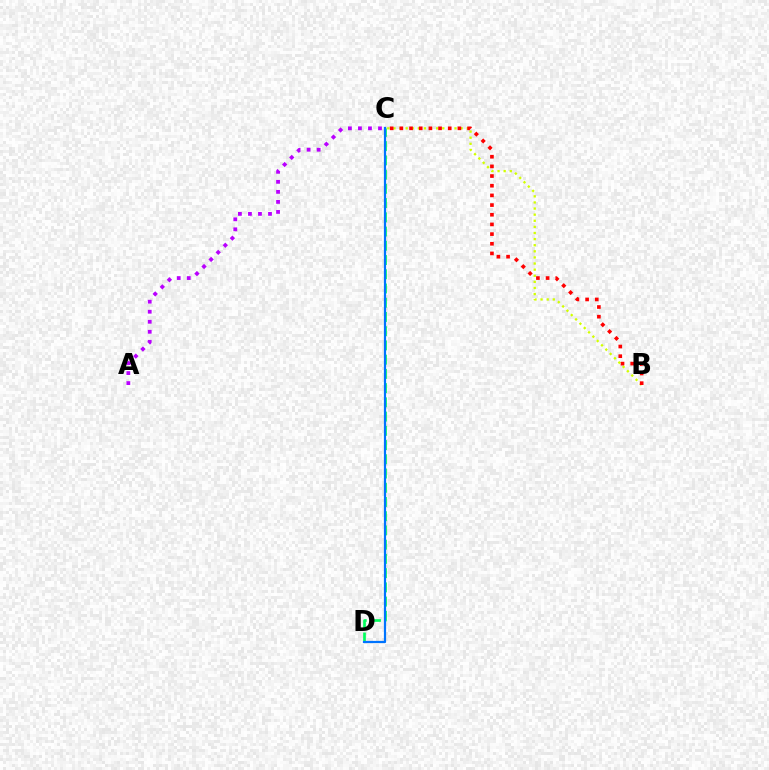{('C', 'D'): [{'color': '#00ff5c', 'line_style': 'dashed', 'thickness': 1.93}, {'color': '#0074ff', 'line_style': 'solid', 'thickness': 1.59}], ('B', 'C'): [{'color': '#d1ff00', 'line_style': 'dotted', 'thickness': 1.66}, {'color': '#ff0000', 'line_style': 'dotted', 'thickness': 2.63}], ('A', 'C'): [{'color': '#b900ff', 'line_style': 'dotted', 'thickness': 2.72}]}